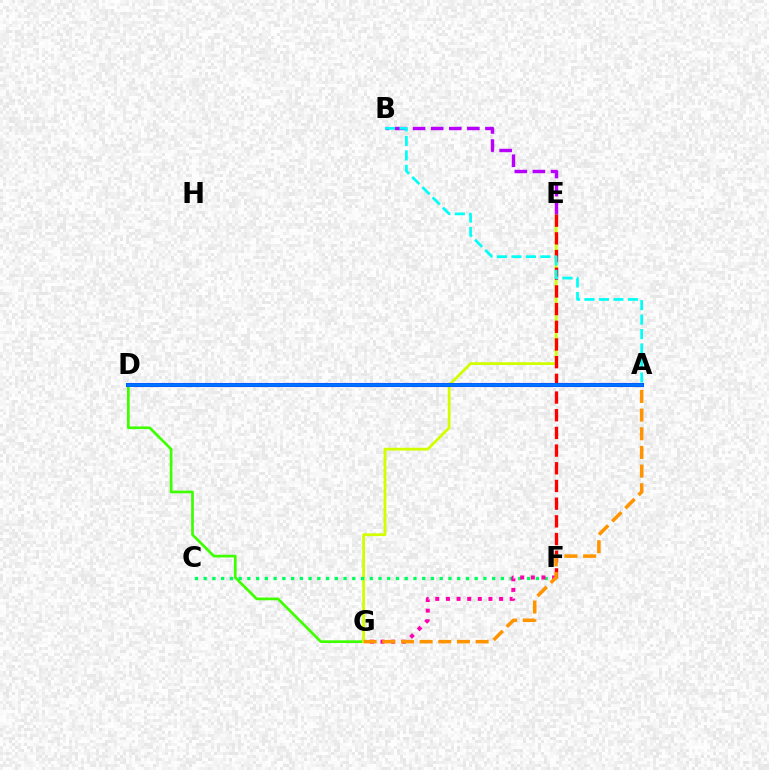{('D', 'G'): [{'color': '#3dff00', 'line_style': 'solid', 'thickness': 1.94}], ('E', 'G'): [{'color': '#d1ff00', 'line_style': 'solid', 'thickness': 2.01}], ('C', 'F'): [{'color': '#00ff5c', 'line_style': 'dotted', 'thickness': 2.38}], ('F', 'G'): [{'color': '#ff00ac', 'line_style': 'dotted', 'thickness': 2.89}], ('E', 'F'): [{'color': '#ff0000', 'line_style': 'dashed', 'thickness': 2.4}], ('B', 'E'): [{'color': '#b900ff', 'line_style': 'dashed', 'thickness': 2.46}], ('A', 'D'): [{'color': '#2500ff', 'line_style': 'solid', 'thickness': 2.92}, {'color': '#0074ff', 'line_style': 'solid', 'thickness': 2.64}], ('A', 'G'): [{'color': '#ff9400', 'line_style': 'dashed', 'thickness': 2.54}], ('A', 'B'): [{'color': '#00fff6', 'line_style': 'dashed', 'thickness': 1.97}]}